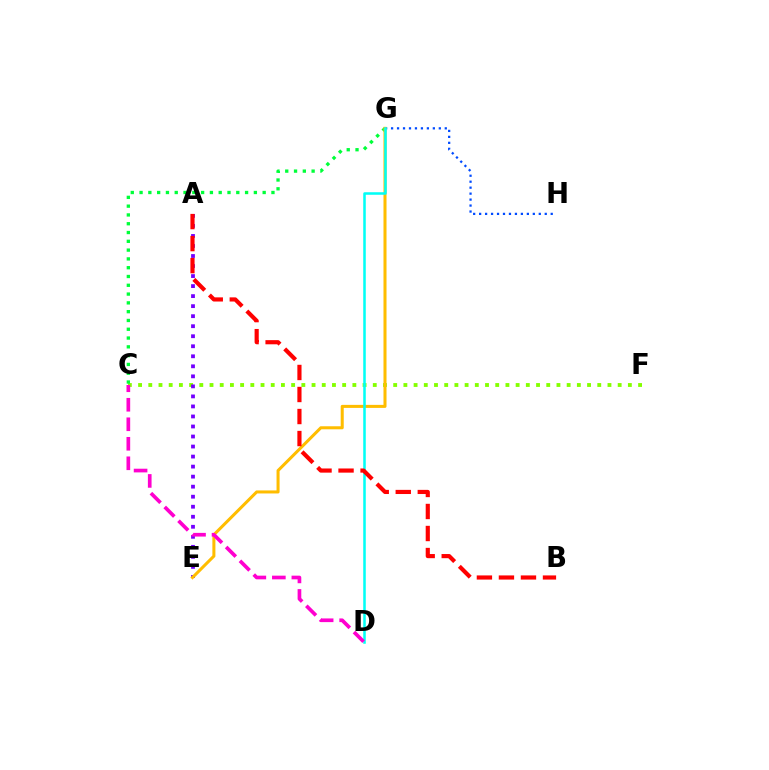{('C', 'F'): [{'color': '#84ff00', 'line_style': 'dotted', 'thickness': 2.77}], ('C', 'G'): [{'color': '#00ff39', 'line_style': 'dotted', 'thickness': 2.39}], ('G', 'H'): [{'color': '#004bff', 'line_style': 'dotted', 'thickness': 1.62}], ('A', 'E'): [{'color': '#7200ff', 'line_style': 'dotted', 'thickness': 2.72}], ('E', 'G'): [{'color': '#ffbd00', 'line_style': 'solid', 'thickness': 2.19}], ('D', 'G'): [{'color': '#00fff6', 'line_style': 'solid', 'thickness': 1.83}], ('C', 'D'): [{'color': '#ff00cf', 'line_style': 'dashed', 'thickness': 2.65}], ('A', 'B'): [{'color': '#ff0000', 'line_style': 'dashed', 'thickness': 2.99}]}